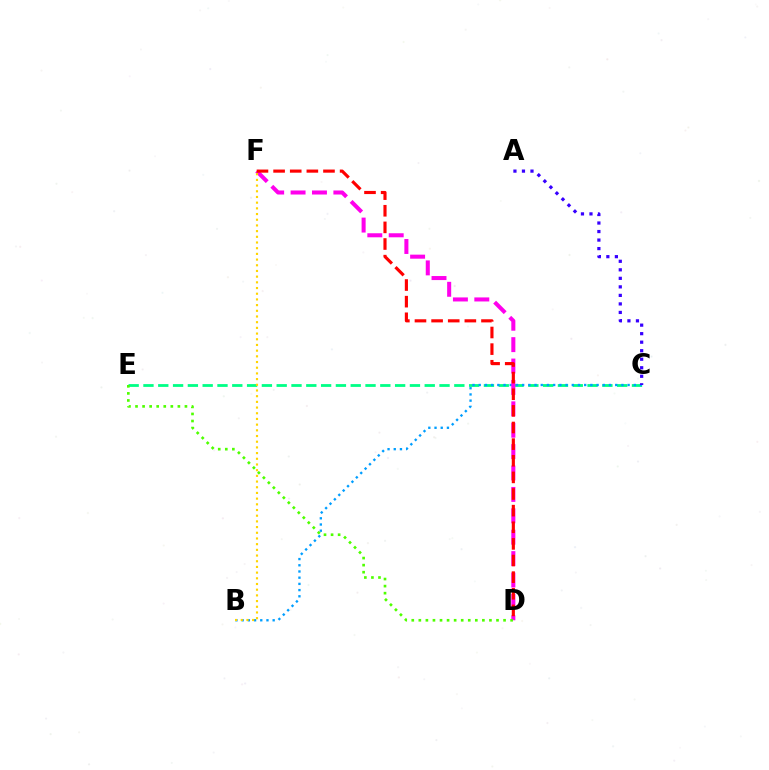{('C', 'E'): [{'color': '#00ff86', 'line_style': 'dashed', 'thickness': 2.01}], ('B', 'C'): [{'color': '#009eff', 'line_style': 'dotted', 'thickness': 1.69}], ('D', 'F'): [{'color': '#ff00ed', 'line_style': 'dashed', 'thickness': 2.91}, {'color': '#ff0000', 'line_style': 'dashed', 'thickness': 2.26}], ('B', 'F'): [{'color': '#ffd500', 'line_style': 'dotted', 'thickness': 1.55}], ('D', 'E'): [{'color': '#4fff00', 'line_style': 'dotted', 'thickness': 1.92}], ('A', 'C'): [{'color': '#3700ff', 'line_style': 'dotted', 'thickness': 2.32}]}